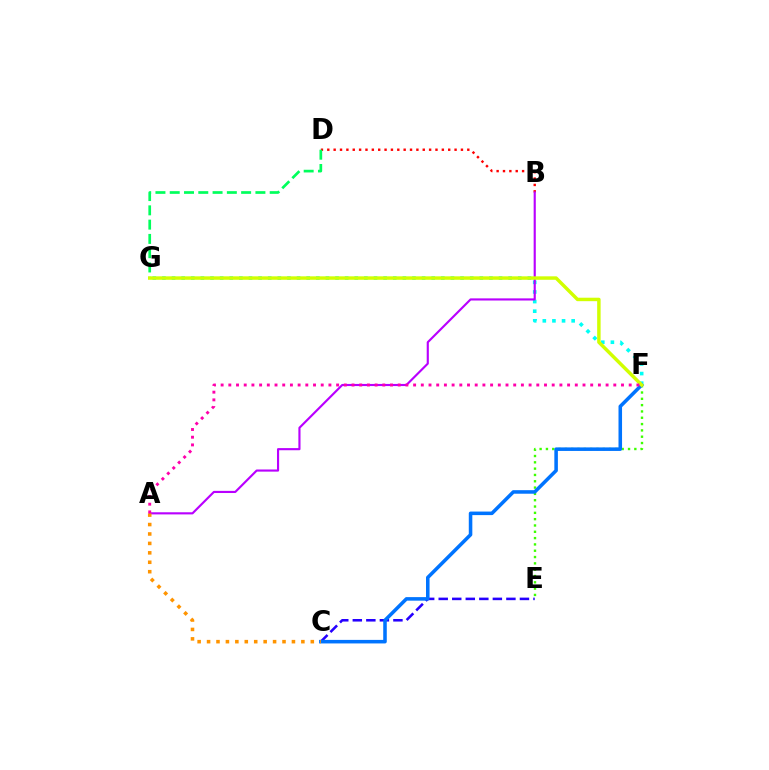{('F', 'G'): [{'color': '#00fff6', 'line_style': 'dotted', 'thickness': 2.61}, {'color': '#d1ff00', 'line_style': 'solid', 'thickness': 2.49}], ('E', 'F'): [{'color': '#3dff00', 'line_style': 'dotted', 'thickness': 1.72}], ('B', 'D'): [{'color': '#ff0000', 'line_style': 'dotted', 'thickness': 1.73}], ('D', 'G'): [{'color': '#00ff5c', 'line_style': 'dashed', 'thickness': 1.94}], ('C', 'E'): [{'color': '#2500ff', 'line_style': 'dashed', 'thickness': 1.84}], ('A', 'B'): [{'color': '#b900ff', 'line_style': 'solid', 'thickness': 1.54}], ('C', 'F'): [{'color': '#0074ff', 'line_style': 'solid', 'thickness': 2.55}], ('A', 'C'): [{'color': '#ff9400', 'line_style': 'dotted', 'thickness': 2.56}], ('A', 'F'): [{'color': '#ff00ac', 'line_style': 'dotted', 'thickness': 2.09}]}